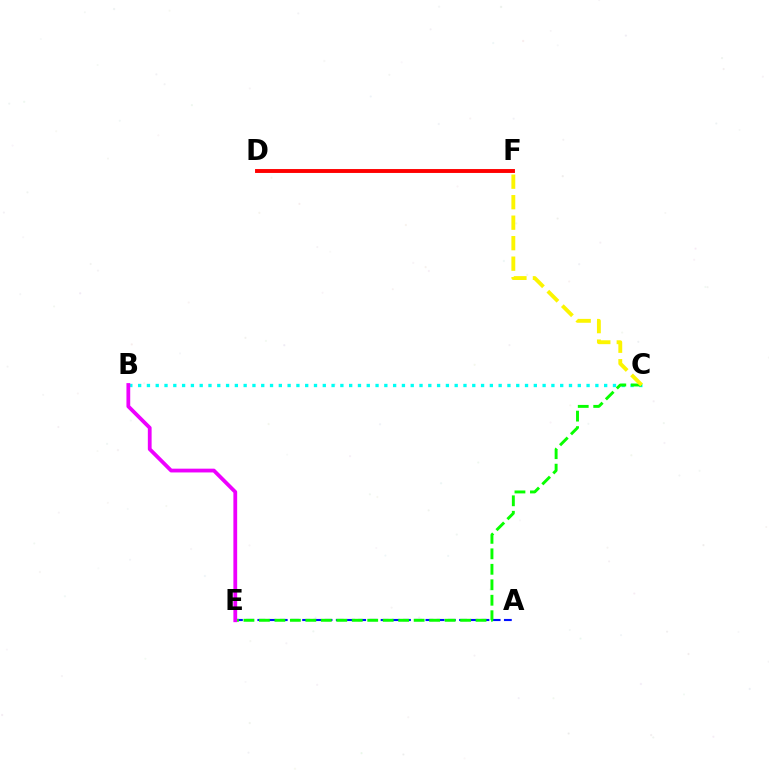{('A', 'E'): [{'color': '#0010ff', 'line_style': 'dashed', 'thickness': 1.52}], ('B', 'C'): [{'color': '#00fff6', 'line_style': 'dotted', 'thickness': 2.39}], ('C', 'E'): [{'color': '#08ff00', 'line_style': 'dashed', 'thickness': 2.1}], ('C', 'F'): [{'color': '#fcf500', 'line_style': 'dashed', 'thickness': 2.78}], ('D', 'F'): [{'color': '#ff0000', 'line_style': 'solid', 'thickness': 2.81}], ('B', 'E'): [{'color': '#ee00ff', 'line_style': 'solid', 'thickness': 2.72}]}